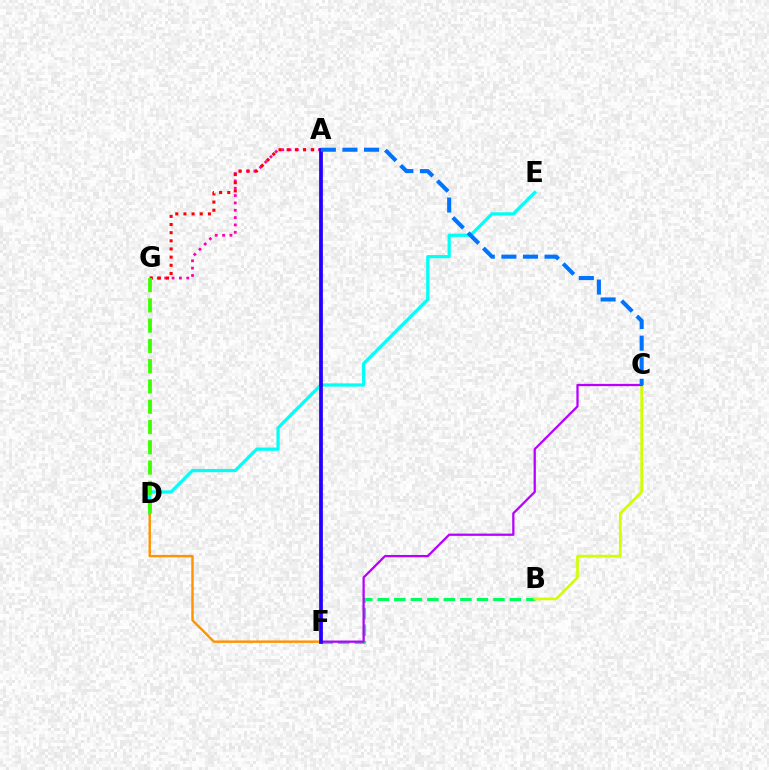{('B', 'F'): [{'color': '#00ff5c', 'line_style': 'dashed', 'thickness': 2.24}], ('A', 'G'): [{'color': '#ff00ac', 'line_style': 'dotted', 'thickness': 2.0}, {'color': '#ff0000', 'line_style': 'dotted', 'thickness': 2.22}], ('B', 'C'): [{'color': '#d1ff00', 'line_style': 'solid', 'thickness': 1.95}], ('D', 'E'): [{'color': '#00fff6', 'line_style': 'solid', 'thickness': 2.32}], ('C', 'F'): [{'color': '#b900ff', 'line_style': 'solid', 'thickness': 1.63}], ('D', 'F'): [{'color': '#ff9400', 'line_style': 'solid', 'thickness': 1.76}], ('D', 'G'): [{'color': '#3dff00', 'line_style': 'dashed', 'thickness': 2.75}], ('A', 'F'): [{'color': '#2500ff', 'line_style': 'solid', 'thickness': 2.71}], ('A', 'C'): [{'color': '#0074ff', 'line_style': 'dashed', 'thickness': 2.93}]}